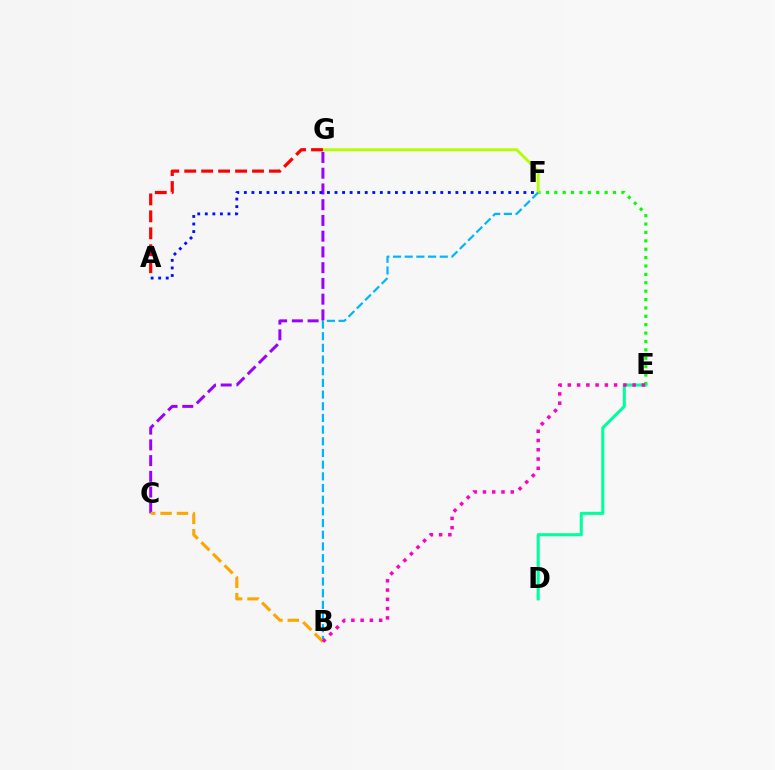{('E', 'F'): [{'color': '#08ff00', 'line_style': 'dotted', 'thickness': 2.28}], ('D', 'E'): [{'color': '#00ff9d', 'line_style': 'solid', 'thickness': 2.2}], ('F', 'G'): [{'color': '#b3ff00', 'line_style': 'solid', 'thickness': 2.08}], ('B', 'F'): [{'color': '#00b5ff', 'line_style': 'dashed', 'thickness': 1.59}], ('A', 'G'): [{'color': '#ff0000', 'line_style': 'dashed', 'thickness': 2.3}], ('C', 'G'): [{'color': '#9b00ff', 'line_style': 'dashed', 'thickness': 2.14}], ('A', 'F'): [{'color': '#0010ff', 'line_style': 'dotted', 'thickness': 2.05}], ('B', 'C'): [{'color': '#ffa500', 'line_style': 'dashed', 'thickness': 2.22}], ('B', 'E'): [{'color': '#ff00bd', 'line_style': 'dotted', 'thickness': 2.52}]}